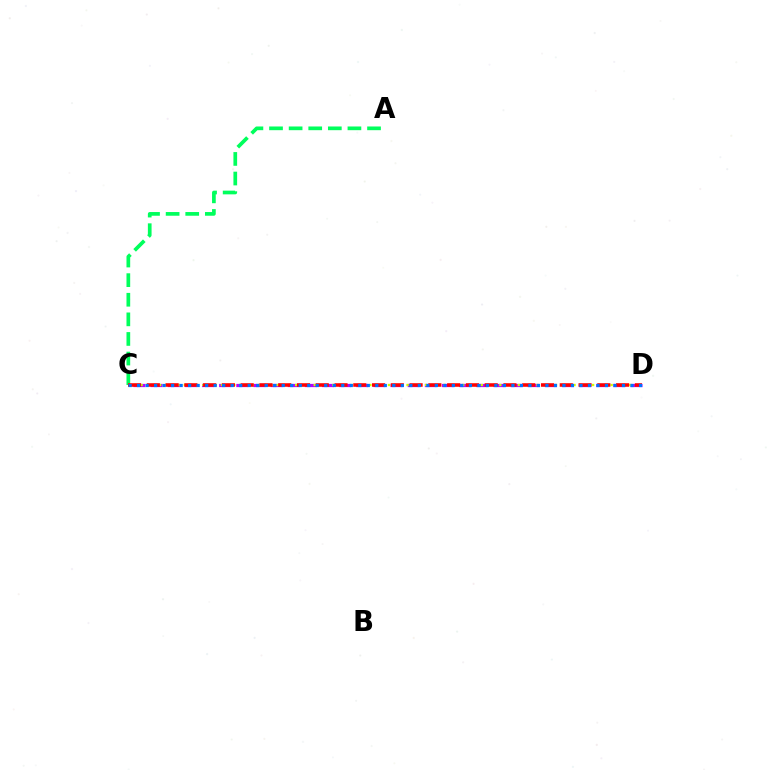{('A', 'C'): [{'color': '#00ff5c', 'line_style': 'dashed', 'thickness': 2.66}], ('C', 'D'): [{'color': '#b900ff', 'line_style': 'dashed', 'thickness': 2.33}, {'color': '#d1ff00', 'line_style': 'dotted', 'thickness': 1.68}, {'color': '#ff0000', 'line_style': 'dashed', 'thickness': 2.55}, {'color': '#0074ff', 'line_style': 'dotted', 'thickness': 2.31}]}